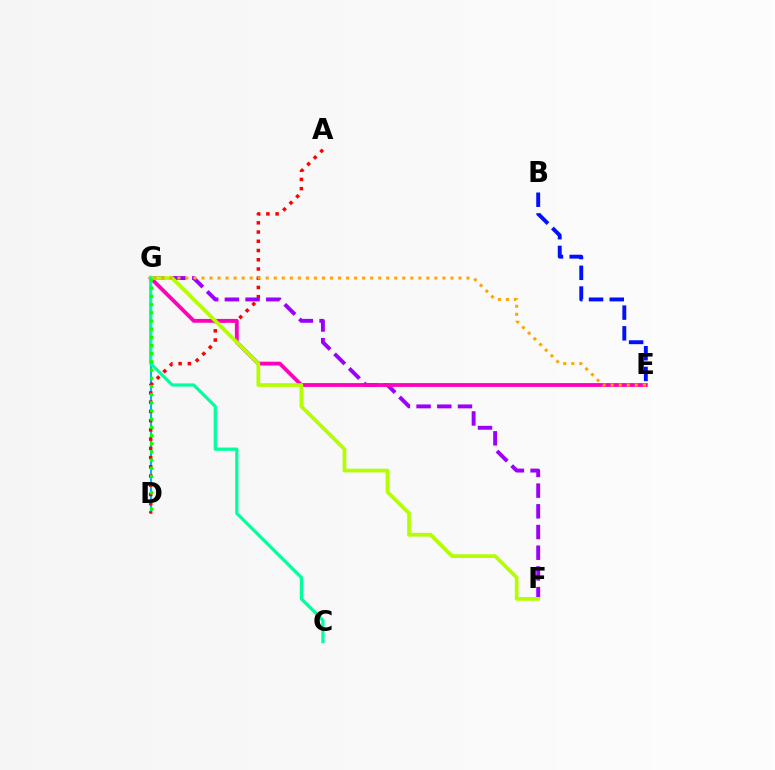{('D', 'G'): [{'color': '#00b5ff', 'line_style': 'solid', 'thickness': 1.52}, {'color': '#08ff00', 'line_style': 'dotted', 'thickness': 2.22}], ('A', 'D'): [{'color': '#ff0000', 'line_style': 'dotted', 'thickness': 2.51}], ('F', 'G'): [{'color': '#9b00ff', 'line_style': 'dashed', 'thickness': 2.81}, {'color': '#b3ff00', 'line_style': 'solid', 'thickness': 2.69}], ('E', 'G'): [{'color': '#ff00bd', 'line_style': 'solid', 'thickness': 2.75}, {'color': '#ffa500', 'line_style': 'dotted', 'thickness': 2.18}], ('C', 'G'): [{'color': '#00ff9d', 'line_style': 'solid', 'thickness': 2.31}], ('B', 'E'): [{'color': '#0010ff', 'line_style': 'dashed', 'thickness': 2.81}]}